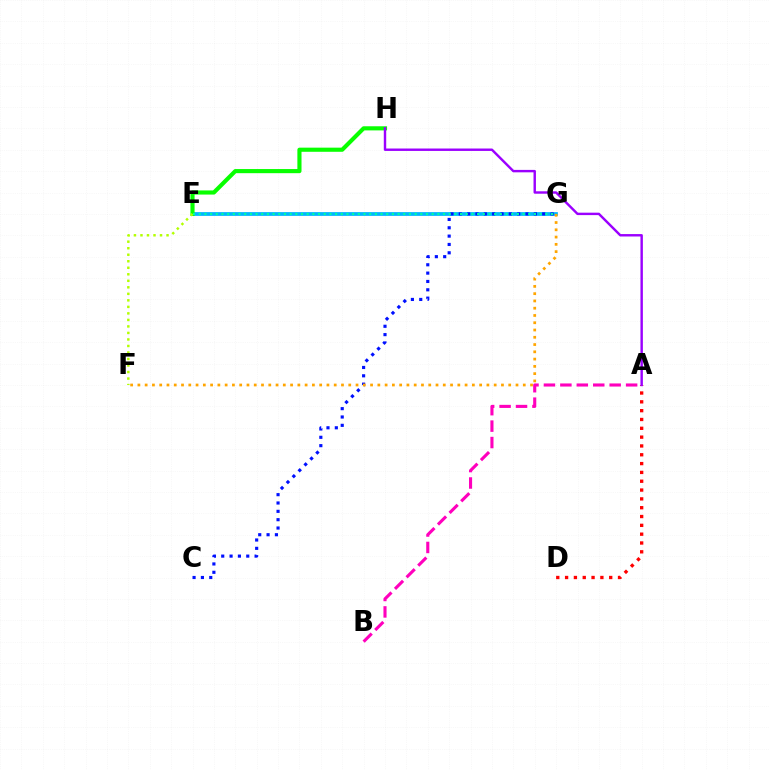{('E', 'G'): [{'color': '#00b5ff', 'line_style': 'solid', 'thickness': 2.7}, {'color': '#00ff9d', 'line_style': 'dotted', 'thickness': 1.54}], ('C', 'G'): [{'color': '#0010ff', 'line_style': 'dotted', 'thickness': 2.27}], ('E', 'H'): [{'color': '#08ff00', 'line_style': 'solid', 'thickness': 2.97}], ('F', 'G'): [{'color': '#ffa500', 'line_style': 'dotted', 'thickness': 1.98}], ('A', 'D'): [{'color': '#ff0000', 'line_style': 'dotted', 'thickness': 2.4}], ('A', 'B'): [{'color': '#ff00bd', 'line_style': 'dashed', 'thickness': 2.23}], ('A', 'H'): [{'color': '#9b00ff', 'line_style': 'solid', 'thickness': 1.74}], ('E', 'F'): [{'color': '#b3ff00', 'line_style': 'dotted', 'thickness': 1.77}]}